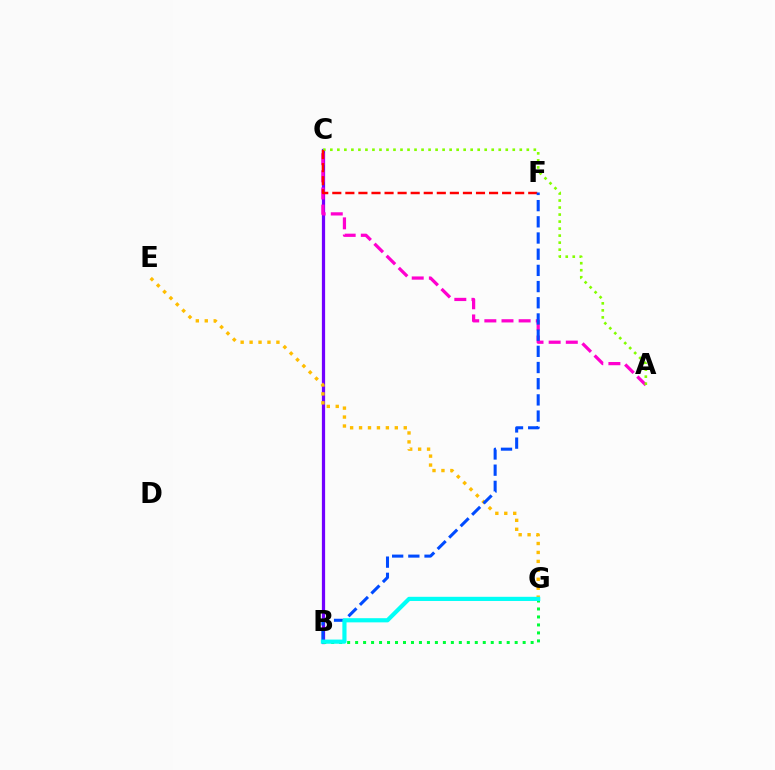{('B', 'C'): [{'color': '#7200ff', 'line_style': 'solid', 'thickness': 2.33}], ('A', 'C'): [{'color': '#ff00cf', 'line_style': 'dashed', 'thickness': 2.33}, {'color': '#84ff00', 'line_style': 'dotted', 'thickness': 1.91}], ('E', 'G'): [{'color': '#ffbd00', 'line_style': 'dotted', 'thickness': 2.43}], ('C', 'F'): [{'color': '#ff0000', 'line_style': 'dashed', 'thickness': 1.77}], ('B', 'G'): [{'color': '#00ff39', 'line_style': 'dotted', 'thickness': 2.17}, {'color': '#00fff6', 'line_style': 'solid', 'thickness': 3.0}], ('B', 'F'): [{'color': '#004bff', 'line_style': 'dashed', 'thickness': 2.2}]}